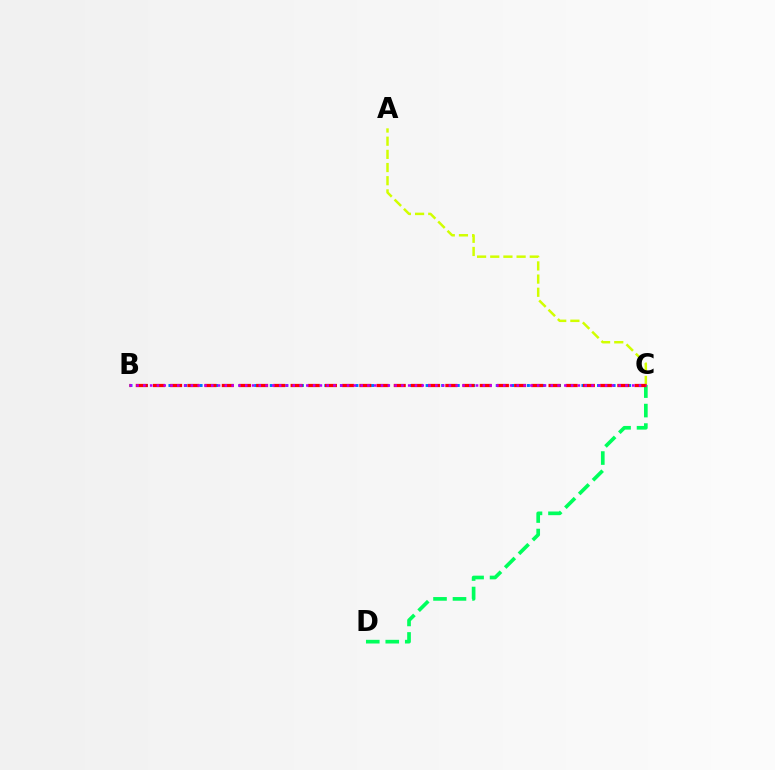{('B', 'C'): [{'color': '#0074ff', 'line_style': 'dotted', 'thickness': 2.12}, {'color': '#ff0000', 'line_style': 'dashed', 'thickness': 2.34}, {'color': '#b900ff', 'line_style': 'dotted', 'thickness': 1.84}], ('A', 'C'): [{'color': '#d1ff00', 'line_style': 'dashed', 'thickness': 1.79}], ('C', 'D'): [{'color': '#00ff5c', 'line_style': 'dashed', 'thickness': 2.65}]}